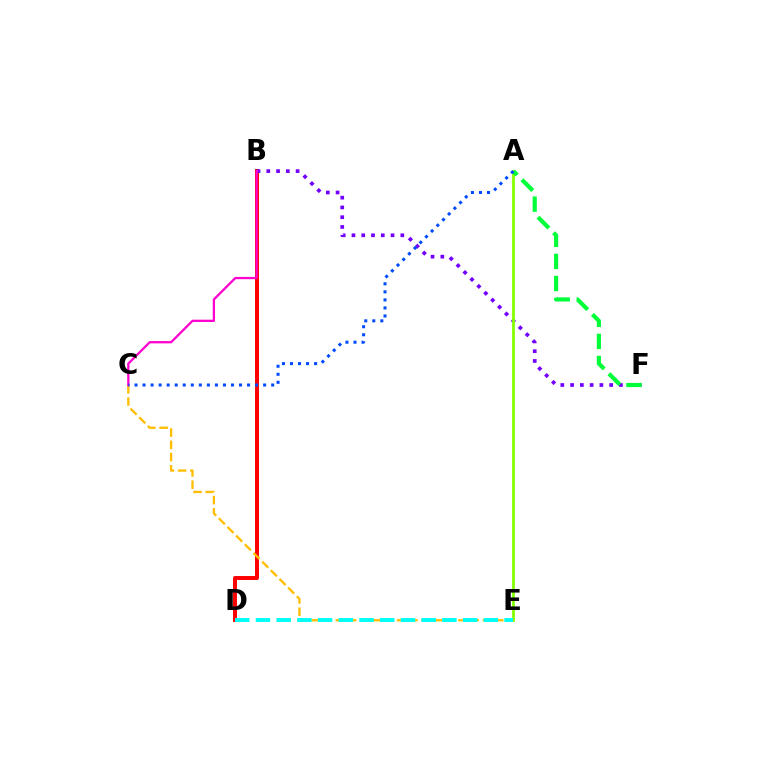{('B', 'D'): [{'color': '#ff0000', 'line_style': 'solid', 'thickness': 2.85}], ('B', 'F'): [{'color': '#7200ff', 'line_style': 'dotted', 'thickness': 2.66}], ('A', 'E'): [{'color': '#84ff00', 'line_style': 'solid', 'thickness': 2.0}], ('C', 'E'): [{'color': '#ffbd00', 'line_style': 'dashed', 'thickness': 1.66}], ('D', 'E'): [{'color': '#00fff6', 'line_style': 'dashed', 'thickness': 2.81}], ('A', 'F'): [{'color': '#00ff39', 'line_style': 'dashed', 'thickness': 3.0}], ('B', 'C'): [{'color': '#ff00cf', 'line_style': 'solid', 'thickness': 1.64}], ('A', 'C'): [{'color': '#004bff', 'line_style': 'dotted', 'thickness': 2.18}]}